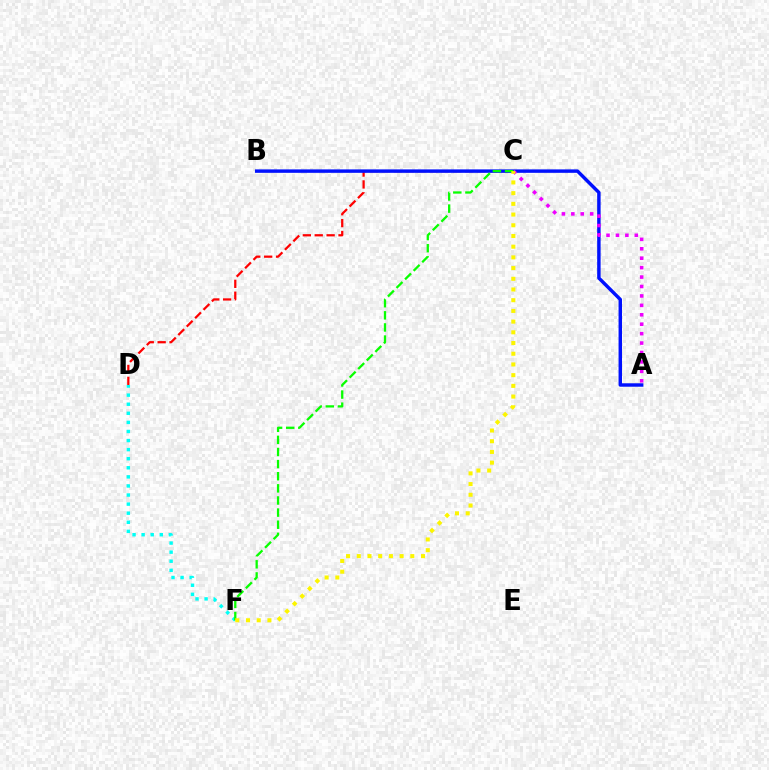{('C', 'D'): [{'color': '#ff0000', 'line_style': 'dashed', 'thickness': 1.61}], ('A', 'B'): [{'color': '#0010ff', 'line_style': 'solid', 'thickness': 2.48}], ('A', 'C'): [{'color': '#ee00ff', 'line_style': 'dotted', 'thickness': 2.56}], ('D', 'F'): [{'color': '#00fff6', 'line_style': 'dotted', 'thickness': 2.47}], ('C', 'F'): [{'color': '#08ff00', 'line_style': 'dashed', 'thickness': 1.65}, {'color': '#fcf500', 'line_style': 'dotted', 'thickness': 2.91}]}